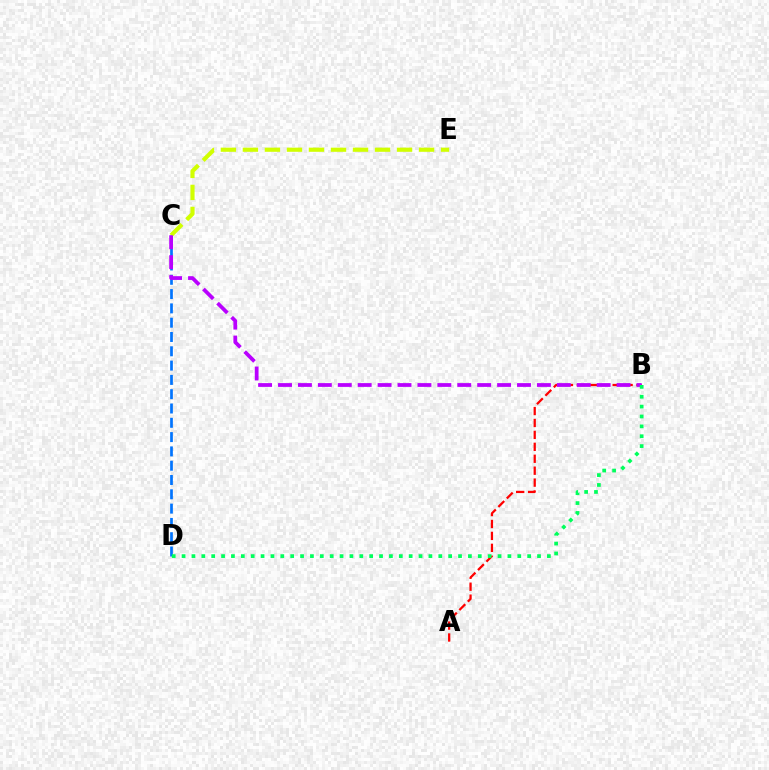{('C', 'D'): [{'color': '#0074ff', 'line_style': 'dashed', 'thickness': 1.94}], ('A', 'B'): [{'color': '#ff0000', 'line_style': 'dashed', 'thickness': 1.62}], ('C', 'E'): [{'color': '#d1ff00', 'line_style': 'dashed', 'thickness': 2.99}], ('B', 'C'): [{'color': '#b900ff', 'line_style': 'dashed', 'thickness': 2.71}], ('B', 'D'): [{'color': '#00ff5c', 'line_style': 'dotted', 'thickness': 2.68}]}